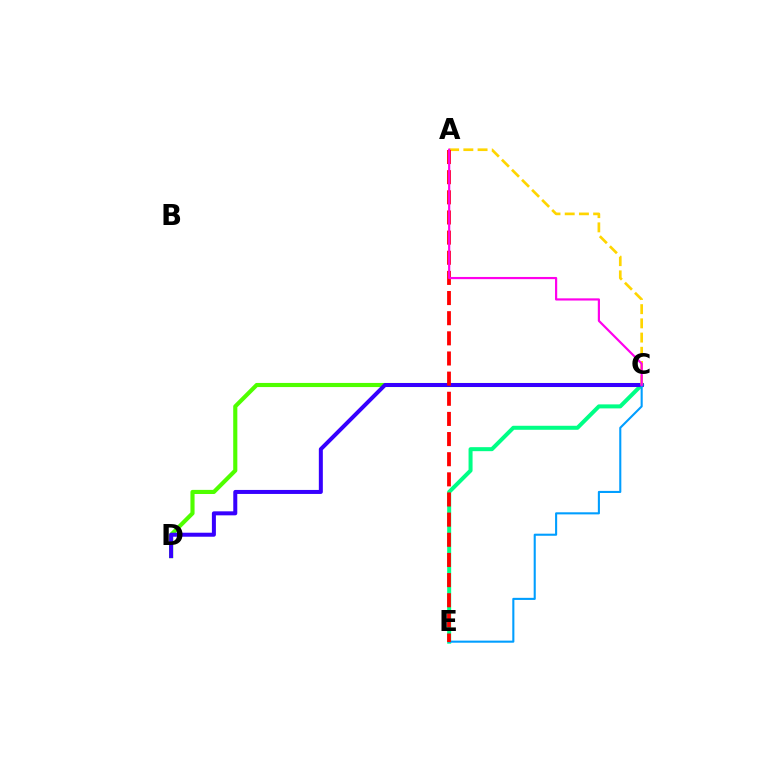{('C', 'D'): [{'color': '#4fff00', 'line_style': 'solid', 'thickness': 2.97}, {'color': '#3700ff', 'line_style': 'solid', 'thickness': 2.88}], ('C', 'E'): [{'color': '#00ff86', 'line_style': 'solid', 'thickness': 2.89}, {'color': '#009eff', 'line_style': 'solid', 'thickness': 1.5}], ('A', 'C'): [{'color': '#ffd500', 'line_style': 'dashed', 'thickness': 1.93}, {'color': '#ff00ed', 'line_style': 'solid', 'thickness': 1.58}], ('A', 'E'): [{'color': '#ff0000', 'line_style': 'dashed', 'thickness': 2.74}]}